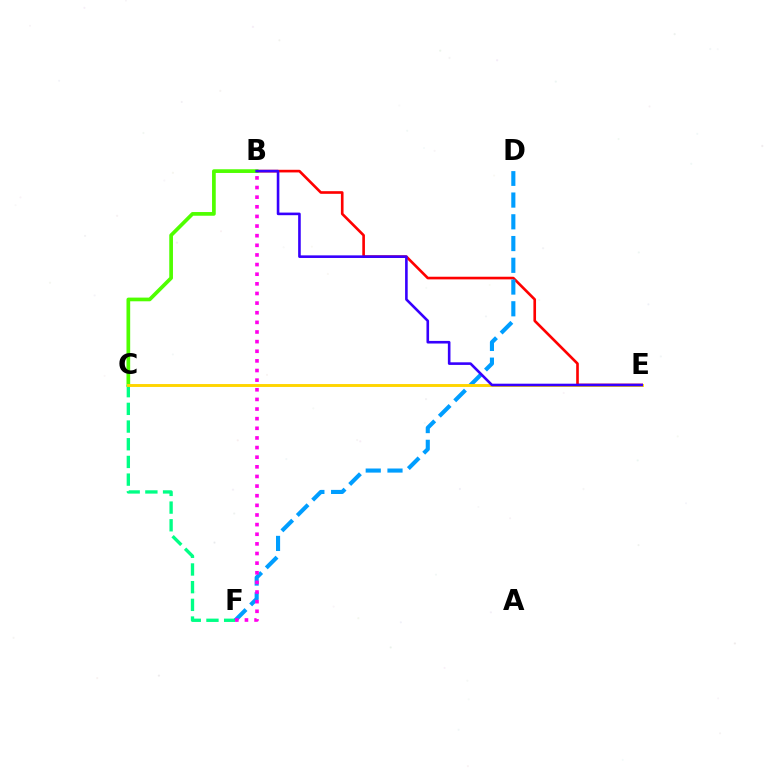{('B', 'E'): [{'color': '#ff0000', 'line_style': 'solid', 'thickness': 1.9}, {'color': '#3700ff', 'line_style': 'solid', 'thickness': 1.88}], ('C', 'F'): [{'color': '#00ff86', 'line_style': 'dashed', 'thickness': 2.4}], ('B', 'C'): [{'color': '#4fff00', 'line_style': 'solid', 'thickness': 2.66}], ('D', 'F'): [{'color': '#009eff', 'line_style': 'dashed', 'thickness': 2.95}], ('B', 'F'): [{'color': '#ff00ed', 'line_style': 'dotted', 'thickness': 2.62}], ('C', 'E'): [{'color': '#ffd500', 'line_style': 'solid', 'thickness': 2.09}]}